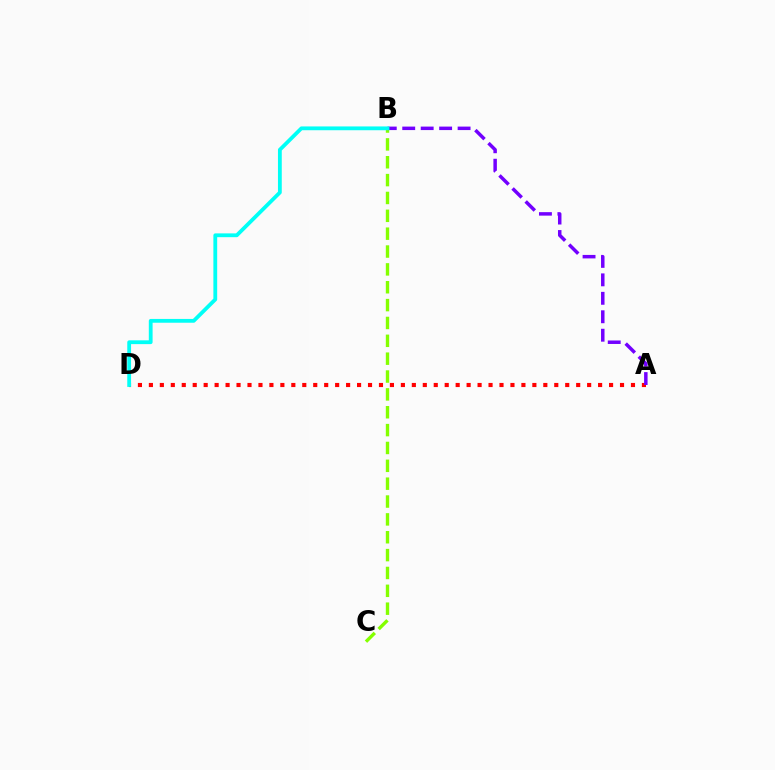{('B', 'C'): [{'color': '#84ff00', 'line_style': 'dashed', 'thickness': 2.43}], ('A', 'D'): [{'color': '#ff0000', 'line_style': 'dotted', 'thickness': 2.98}], ('A', 'B'): [{'color': '#7200ff', 'line_style': 'dashed', 'thickness': 2.51}], ('B', 'D'): [{'color': '#00fff6', 'line_style': 'solid', 'thickness': 2.73}]}